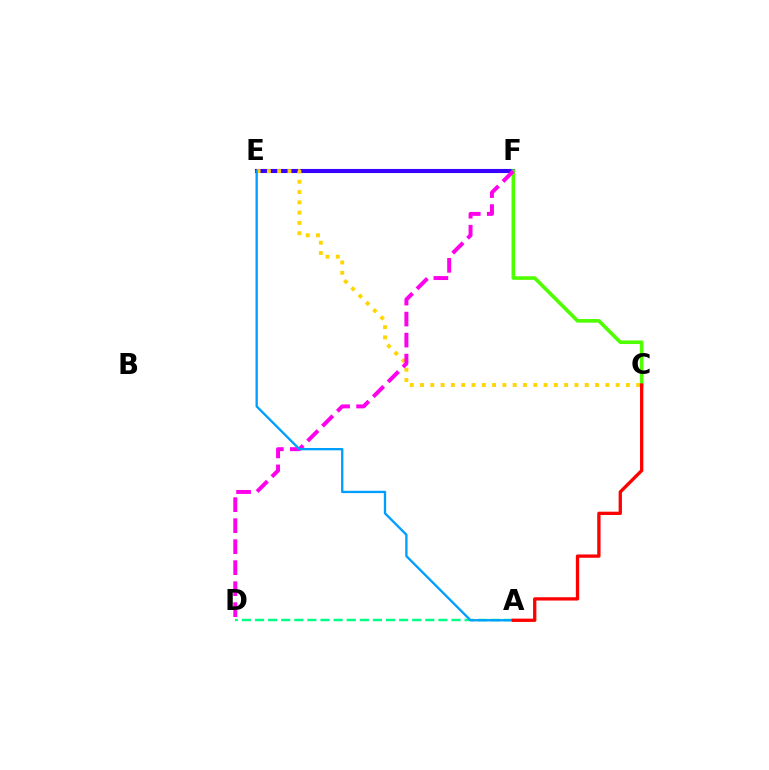{('A', 'D'): [{'color': '#00ff86', 'line_style': 'dashed', 'thickness': 1.78}], ('E', 'F'): [{'color': '#3700ff', 'line_style': 'solid', 'thickness': 2.94}], ('C', 'E'): [{'color': '#ffd500', 'line_style': 'dotted', 'thickness': 2.8}], ('C', 'F'): [{'color': '#4fff00', 'line_style': 'solid', 'thickness': 2.61}], ('D', 'F'): [{'color': '#ff00ed', 'line_style': 'dashed', 'thickness': 2.85}], ('A', 'E'): [{'color': '#009eff', 'line_style': 'solid', 'thickness': 1.68}], ('A', 'C'): [{'color': '#ff0000', 'line_style': 'solid', 'thickness': 2.37}]}